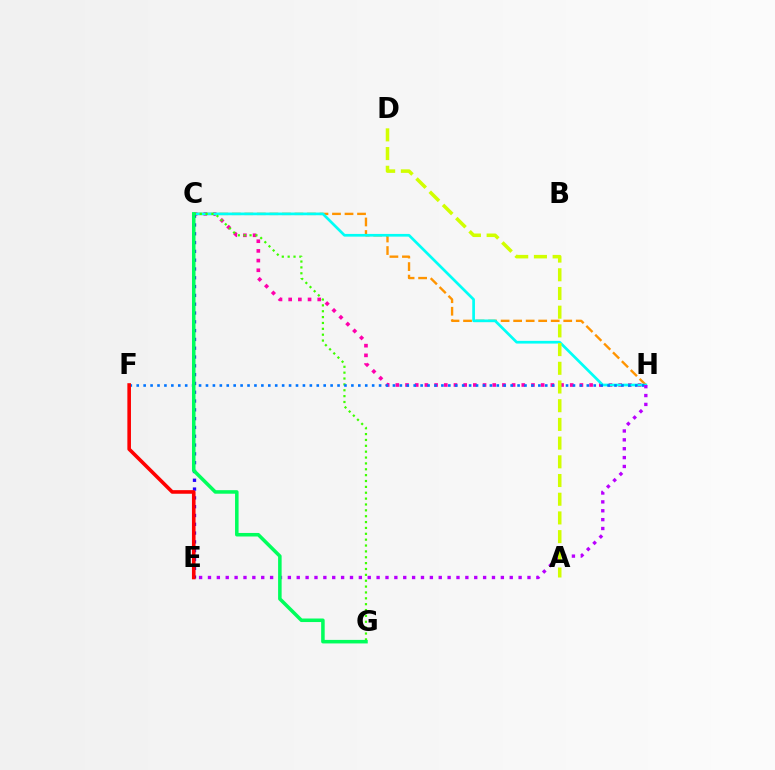{('C', 'H'): [{'color': '#ff00ac', 'line_style': 'dotted', 'thickness': 2.63}, {'color': '#ff9400', 'line_style': 'dashed', 'thickness': 1.7}, {'color': '#00fff6', 'line_style': 'solid', 'thickness': 1.95}], ('C', 'E'): [{'color': '#2500ff', 'line_style': 'dotted', 'thickness': 2.39}], ('C', 'G'): [{'color': '#3dff00', 'line_style': 'dotted', 'thickness': 1.59}, {'color': '#00ff5c', 'line_style': 'solid', 'thickness': 2.55}], ('F', 'H'): [{'color': '#0074ff', 'line_style': 'dotted', 'thickness': 1.88}], ('E', 'H'): [{'color': '#b900ff', 'line_style': 'dotted', 'thickness': 2.41}], ('A', 'D'): [{'color': '#d1ff00', 'line_style': 'dashed', 'thickness': 2.54}], ('E', 'F'): [{'color': '#ff0000', 'line_style': 'solid', 'thickness': 2.59}]}